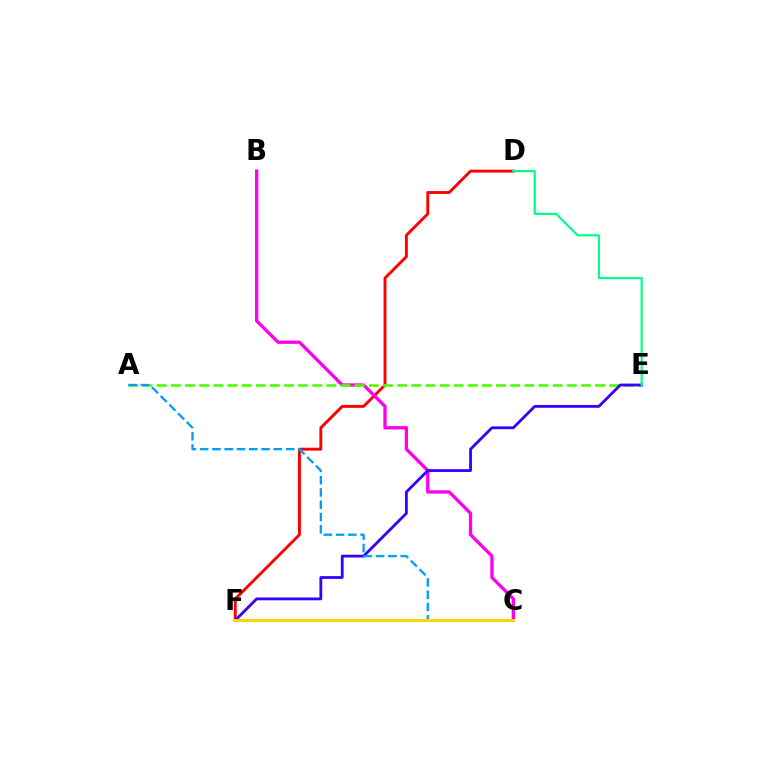{('D', 'F'): [{'color': '#ff0000', 'line_style': 'solid', 'thickness': 2.09}], ('B', 'C'): [{'color': '#ff00ed', 'line_style': 'solid', 'thickness': 2.37}], ('A', 'E'): [{'color': '#4fff00', 'line_style': 'dashed', 'thickness': 1.92}], ('E', 'F'): [{'color': '#3700ff', 'line_style': 'solid', 'thickness': 2.02}], ('A', 'C'): [{'color': '#009eff', 'line_style': 'dashed', 'thickness': 1.67}], ('D', 'E'): [{'color': '#00ff86', 'line_style': 'solid', 'thickness': 1.57}], ('C', 'F'): [{'color': '#ffd500', 'line_style': 'solid', 'thickness': 2.16}]}